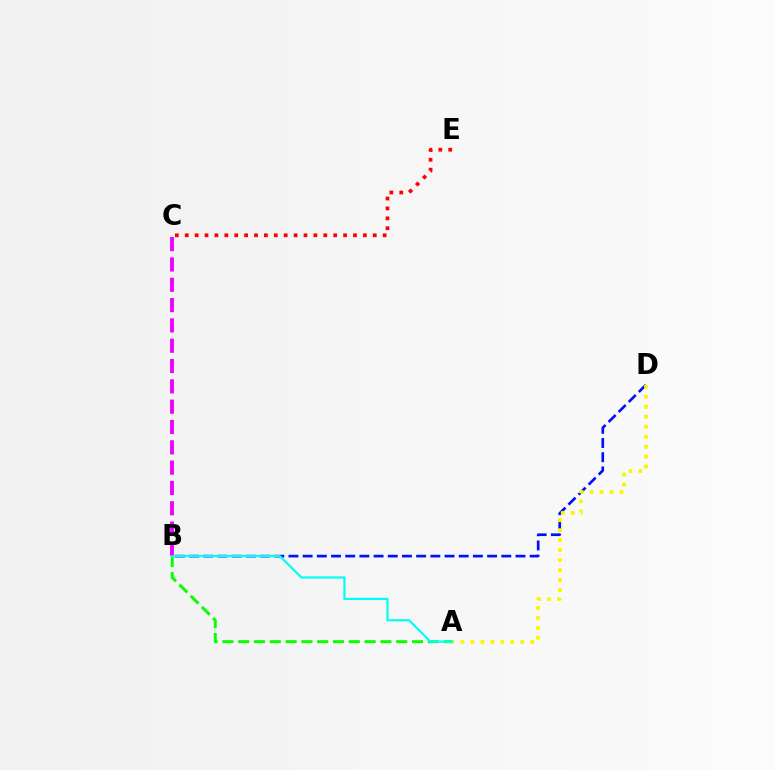{('B', 'D'): [{'color': '#0010ff', 'line_style': 'dashed', 'thickness': 1.93}], ('A', 'B'): [{'color': '#08ff00', 'line_style': 'dashed', 'thickness': 2.15}, {'color': '#00fff6', 'line_style': 'solid', 'thickness': 1.59}], ('B', 'C'): [{'color': '#ee00ff', 'line_style': 'dashed', 'thickness': 2.76}], ('A', 'D'): [{'color': '#fcf500', 'line_style': 'dotted', 'thickness': 2.71}], ('C', 'E'): [{'color': '#ff0000', 'line_style': 'dotted', 'thickness': 2.69}]}